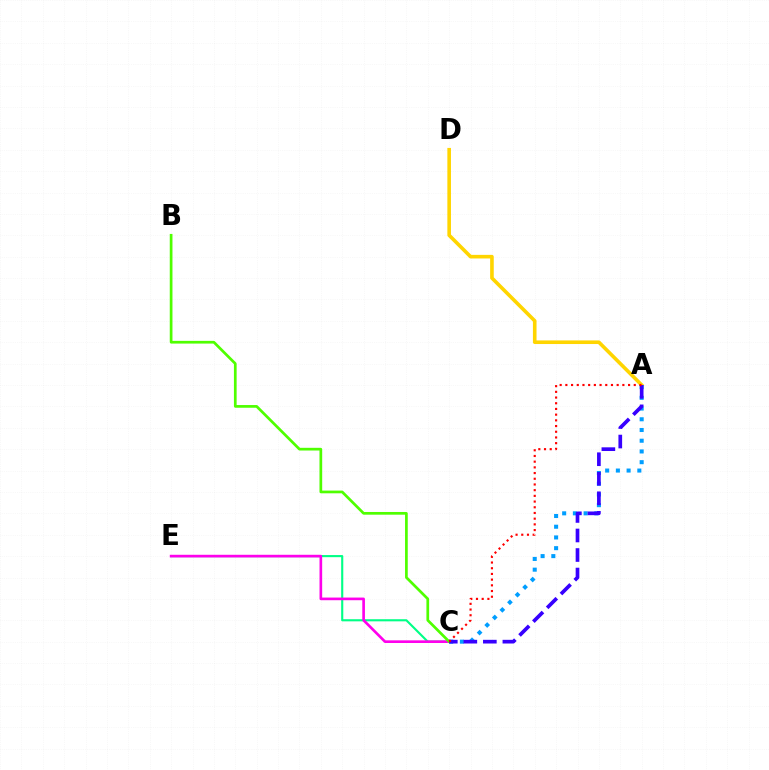{('C', 'E'): [{'color': '#00ff86', 'line_style': 'solid', 'thickness': 1.53}, {'color': '#ff00ed', 'line_style': 'solid', 'thickness': 1.91}], ('A', 'D'): [{'color': '#ffd500', 'line_style': 'solid', 'thickness': 2.6}], ('A', 'C'): [{'color': '#009eff', 'line_style': 'dotted', 'thickness': 2.91}, {'color': '#3700ff', 'line_style': 'dashed', 'thickness': 2.65}, {'color': '#ff0000', 'line_style': 'dotted', 'thickness': 1.55}], ('B', 'C'): [{'color': '#4fff00', 'line_style': 'solid', 'thickness': 1.95}]}